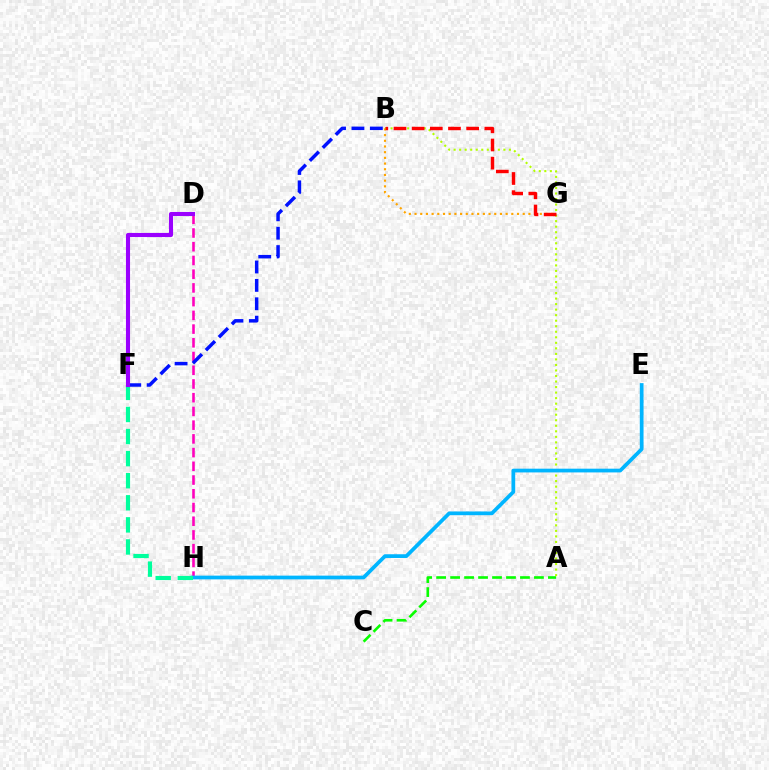{('A', 'C'): [{'color': '#08ff00', 'line_style': 'dashed', 'thickness': 1.9}], ('B', 'G'): [{'color': '#ffa500', 'line_style': 'dotted', 'thickness': 1.55}, {'color': '#ff0000', 'line_style': 'dashed', 'thickness': 2.47}], ('D', 'H'): [{'color': '#ff00bd', 'line_style': 'dashed', 'thickness': 1.86}], ('A', 'B'): [{'color': '#b3ff00', 'line_style': 'dotted', 'thickness': 1.5}], ('E', 'H'): [{'color': '#00b5ff', 'line_style': 'solid', 'thickness': 2.69}], ('F', 'H'): [{'color': '#00ff9d', 'line_style': 'dashed', 'thickness': 3.0}], ('B', 'F'): [{'color': '#0010ff', 'line_style': 'dashed', 'thickness': 2.5}], ('D', 'F'): [{'color': '#9b00ff', 'line_style': 'solid', 'thickness': 2.94}]}